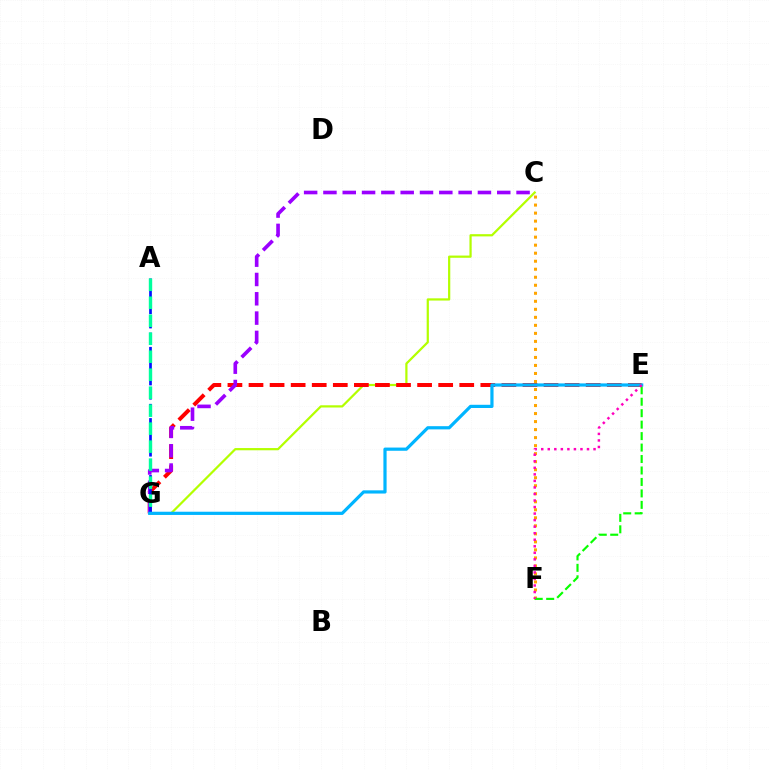{('C', 'G'): [{'color': '#b3ff00', 'line_style': 'solid', 'thickness': 1.6}, {'color': '#9b00ff', 'line_style': 'dashed', 'thickness': 2.62}], ('E', 'G'): [{'color': '#ff0000', 'line_style': 'dashed', 'thickness': 2.86}, {'color': '#00b5ff', 'line_style': 'solid', 'thickness': 2.31}], ('A', 'G'): [{'color': '#0010ff', 'line_style': 'dashed', 'thickness': 1.93}, {'color': '#00ff9d', 'line_style': 'dashed', 'thickness': 2.44}], ('C', 'F'): [{'color': '#ffa500', 'line_style': 'dotted', 'thickness': 2.18}], ('E', 'F'): [{'color': '#08ff00', 'line_style': 'dashed', 'thickness': 1.56}, {'color': '#ff00bd', 'line_style': 'dotted', 'thickness': 1.78}]}